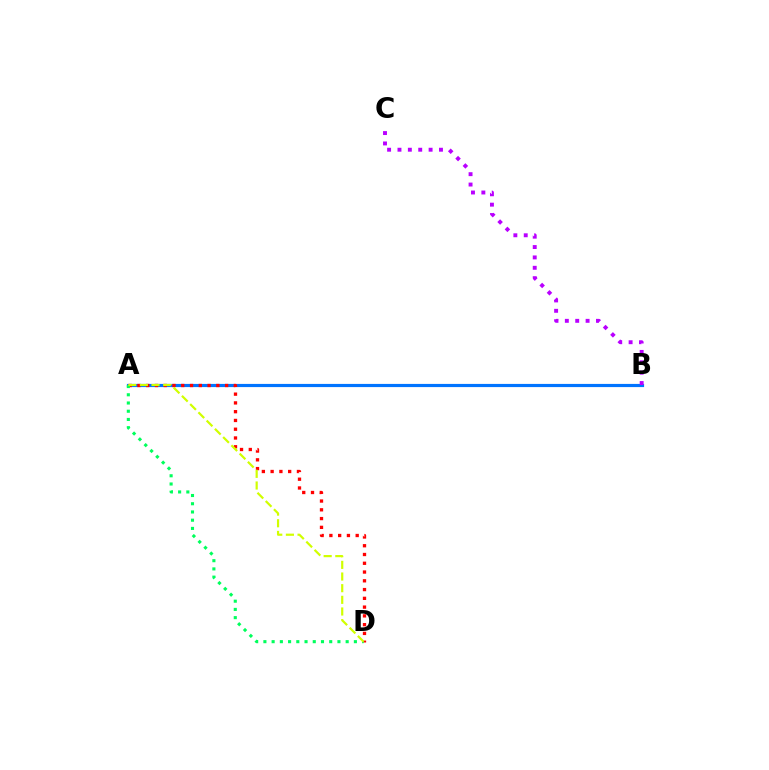{('A', 'B'): [{'color': '#0074ff', 'line_style': 'solid', 'thickness': 2.29}], ('A', 'D'): [{'color': '#ff0000', 'line_style': 'dotted', 'thickness': 2.38}, {'color': '#00ff5c', 'line_style': 'dotted', 'thickness': 2.23}, {'color': '#d1ff00', 'line_style': 'dashed', 'thickness': 1.58}], ('B', 'C'): [{'color': '#b900ff', 'line_style': 'dotted', 'thickness': 2.82}]}